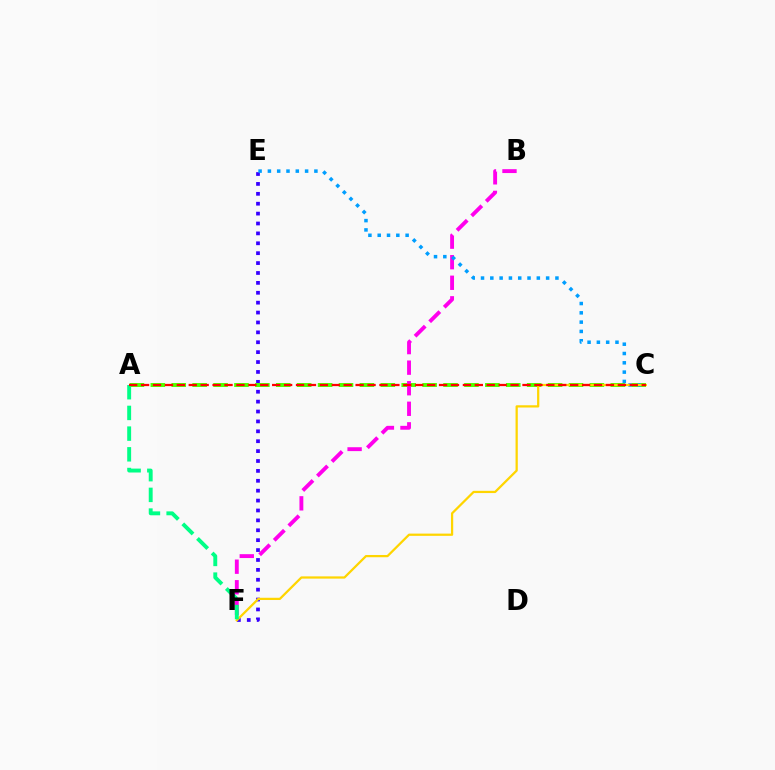{('E', 'F'): [{'color': '#3700ff', 'line_style': 'dotted', 'thickness': 2.69}], ('A', 'C'): [{'color': '#4fff00', 'line_style': 'dashed', 'thickness': 2.84}, {'color': '#ff0000', 'line_style': 'dashed', 'thickness': 1.62}], ('B', 'F'): [{'color': '#ff00ed', 'line_style': 'dashed', 'thickness': 2.79}], ('C', 'E'): [{'color': '#009eff', 'line_style': 'dotted', 'thickness': 2.53}], ('C', 'F'): [{'color': '#ffd500', 'line_style': 'solid', 'thickness': 1.62}], ('A', 'F'): [{'color': '#00ff86', 'line_style': 'dashed', 'thickness': 2.81}]}